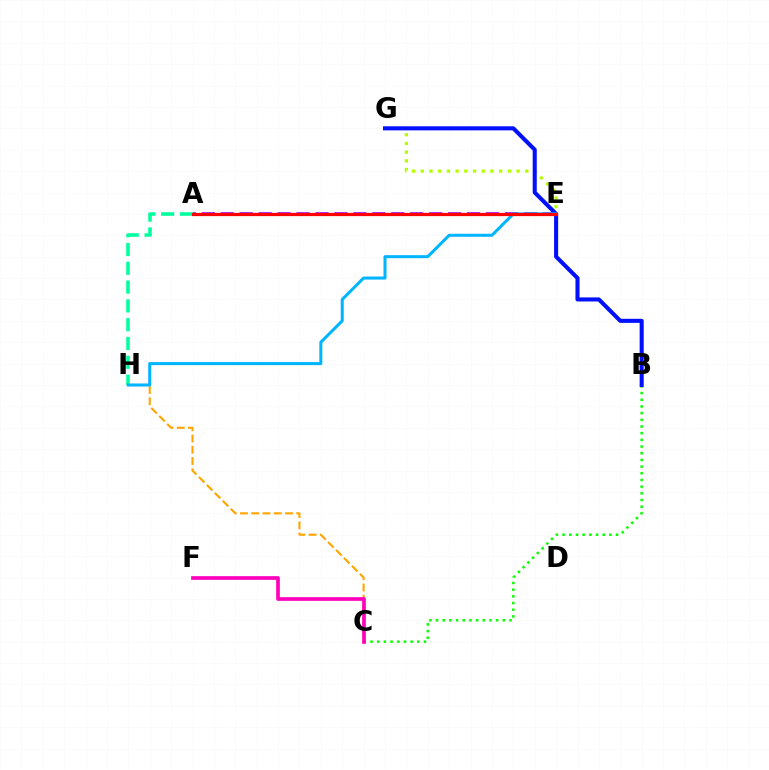{('A', 'E'): [{'color': '#9b00ff', 'line_style': 'dashed', 'thickness': 2.57}, {'color': '#ff0000', 'line_style': 'solid', 'thickness': 2.32}], ('E', 'G'): [{'color': '#b3ff00', 'line_style': 'dotted', 'thickness': 2.37}], ('C', 'H'): [{'color': '#ffa500', 'line_style': 'dashed', 'thickness': 1.53}], ('A', 'H'): [{'color': '#00ff9d', 'line_style': 'dashed', 'thickness': 2.55}], ('B', 'C'): [{'color': '#08ff00', 'line_style': 'dotted', 'thickness': 1.82}], ('B', 'G'): [{'color': '#0010ff', 'line_style': 'solid', 'thickness': 2.92}], ('E', 'H'): [{'color': '#00b5ff', 'line_style': 'solid', 'thickness': 2.18}], ('C', 'F'): [{'color': '#ff00bd', 'line_style': 'solid', 'thickness': 2.66}]}